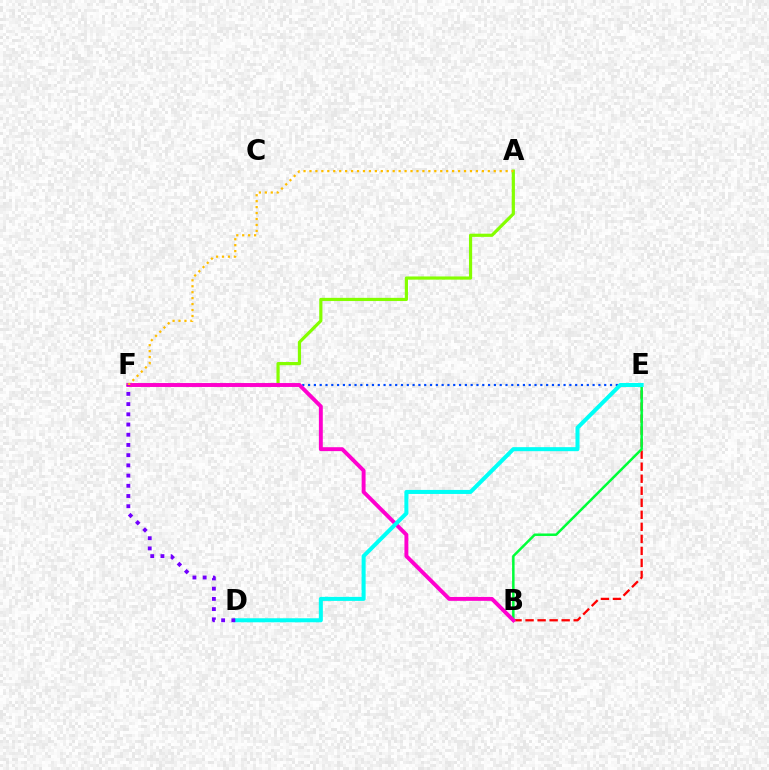{('B', 'E'): [{'color': '#ff0000', 'line_style': 'dashed', 'thickness': 1.63}, {'color': '#00ff39', 'line_style': 'solid', 'thickness': 1.8}], ('A', 'F'): [{'color': '#84ff00', 'line_style': 'solid', 'thickness': 2.29}, {'color': '#ffbd00', 'line_style': 'dotted', 'thickness': 1.62}], ('E', 'F'): [{'color': '#004bff', 'line_style': 'dotted', 'thickness': 1.58}], ('B', 'F'): [{'color': '#ff00cf', 'line_style': 'solid', 'thickness': 2.81}], ('D', 'E'): [{'color': '#00fff6', 'line_style': 'solid', 'thickness': 2.9}], ('D', 'F'): [{'color': '#7200ff', 'line_style': 'dotted', 'thickness': 2.77}]}